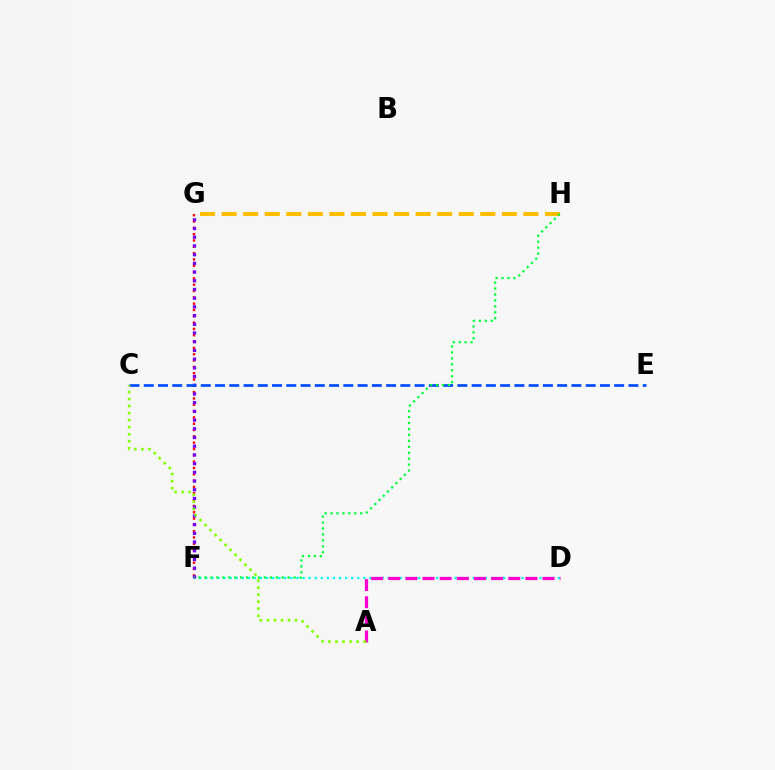{('D', 'F'): [{'color': '#00fff6', 'line_style': 'dotted', 'thickness': 1.65}], ('G', 'H'): [{'color': '#ffbd00', 'line_style': 'dashed', 'thickness': 2.93}], ('F', 'G'): [{'color': '#ff0000', 'line_style': 'dotted', 'thickness': 1.72}, {'color': '#7200ff', 'line_style': 'dotted', 'thickness': 2.37}], ('C', 'E'): [{'color': '#004bff', 'line_style': 'dashed', 'thickness': 1.94}], ('F', 'H'): [{'color': '#00ff39', 'line_style': 'dotted', 'thickness': 1.62}], ('A', 'D'): [{'color': '#ff00cf', 'line_style': 'dashed', 'thickness': 2.33}], ('A', 'C'): [{'color': '#84ff00', 'line_style': 'dotted', 'thickness': 1.91}]}